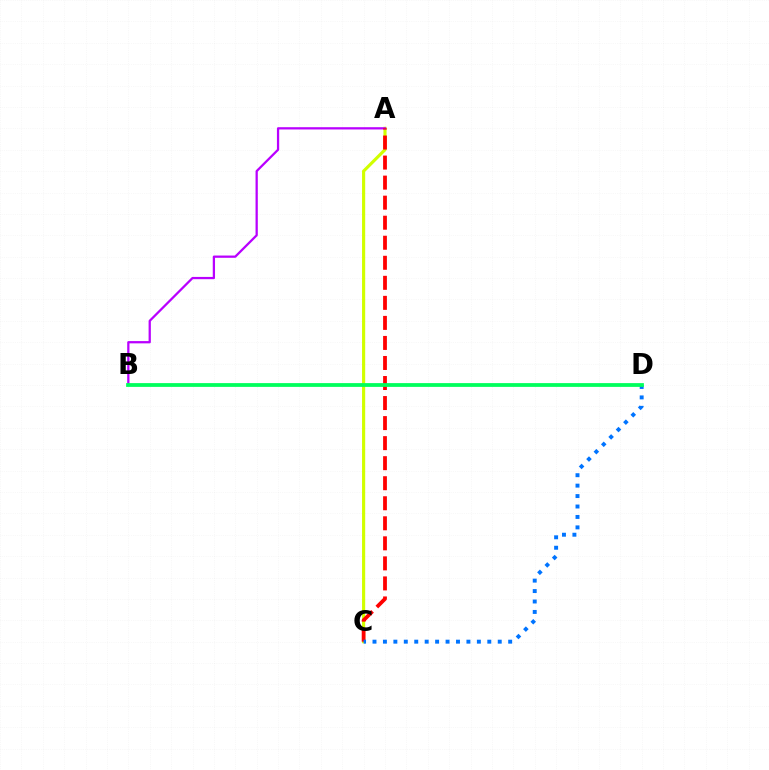{('A', 'C'): [{'color': '#d1ff00', 'line_style': 'solid', 'thickness': 2.26}, {'color': '#ff0000', 'line_style': 'dashed', 'thickness': 2.72}], ('A', 'B'): [{'color': '#b900ff', 'line_style': 'solid', 'thickness': 1.63}], ('C', 'D'): [{'color': '#0074ff', 'line_style': 'dotted', 'thickness': 2.84}], ('B', 'D'): [{'color': '#00ff5c', 'line_style': 'solid', 'thickness': 2.71}]}